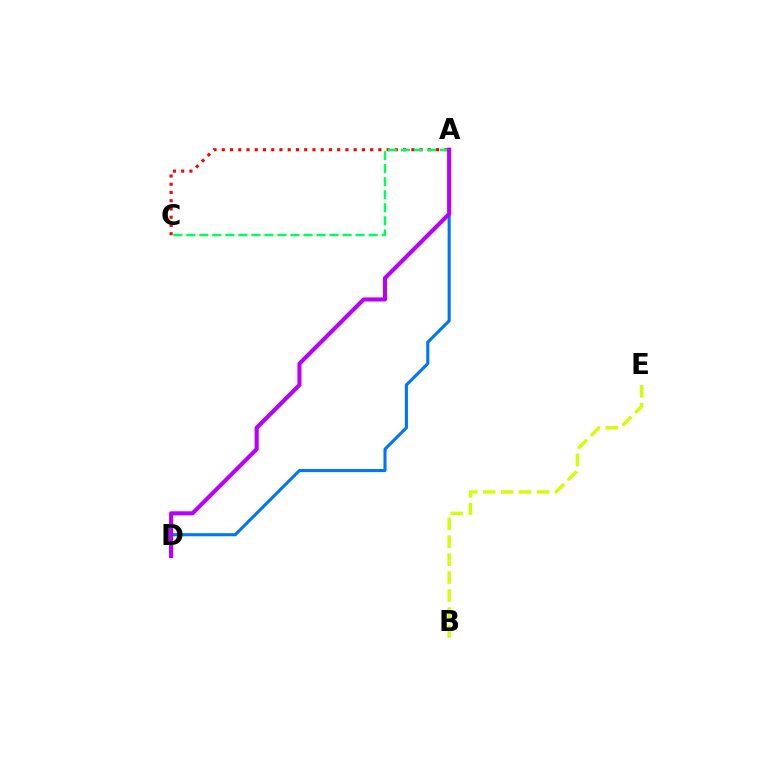{('A', 'C'): [{'color': '#ff0000', 'line_style': 'dotted', 'thickness': 2.24}, {'color': '#00ff5c', 'line_style': 'dashed', 'thickness': 1.77}], ('B', 'E'): [{'color': '#d1ff00', 'line_style': 'dashed', 'thickness': 2.44}], ('A', 'D'): [{'color': '#0074ff', 'line_style': 'solid', 'thickness': 2.22}, {'color': '#b900ff', 'line_style': 'solid', 'thickness': 2.94}]}